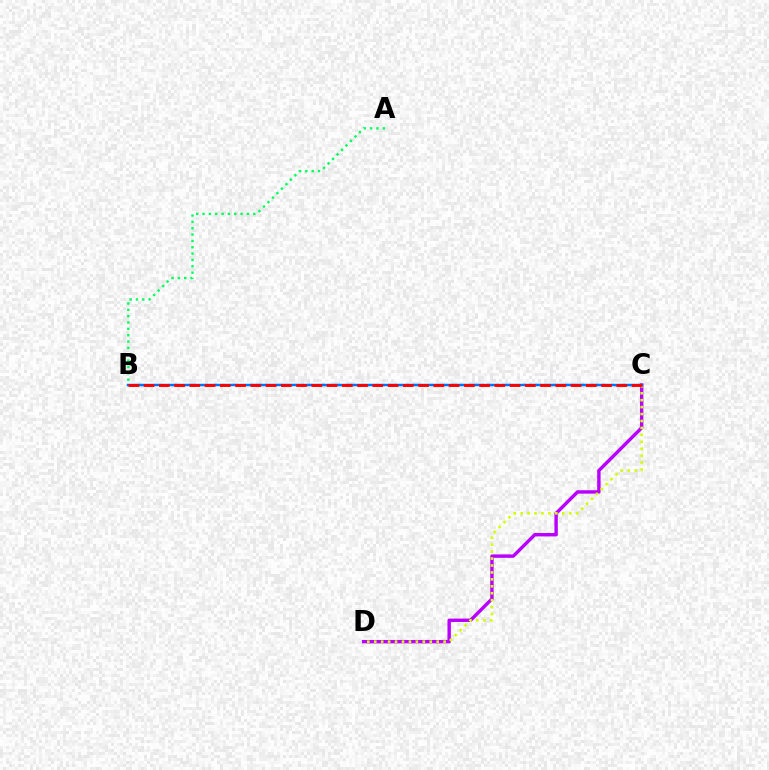{('C', 'D'): [{'color': '#b900ff', 'line_style': 'solid', 'thickness': 2.45}, {'color': '#d1ff00', 'line_style': 'dotted', 'thickness': 1.88}], ('A', 'B'): [{'color': '#00ff5c', 'line_style': 'dotted', 'thickness': 1.72}], ('B', 'C'): [{'color': '#0074ff', 'line_style': 'solid', 'thickness': 1.79}, {'color': '#ff0000', 'line_style': 'dashed', 'thickness': 2.07}]}